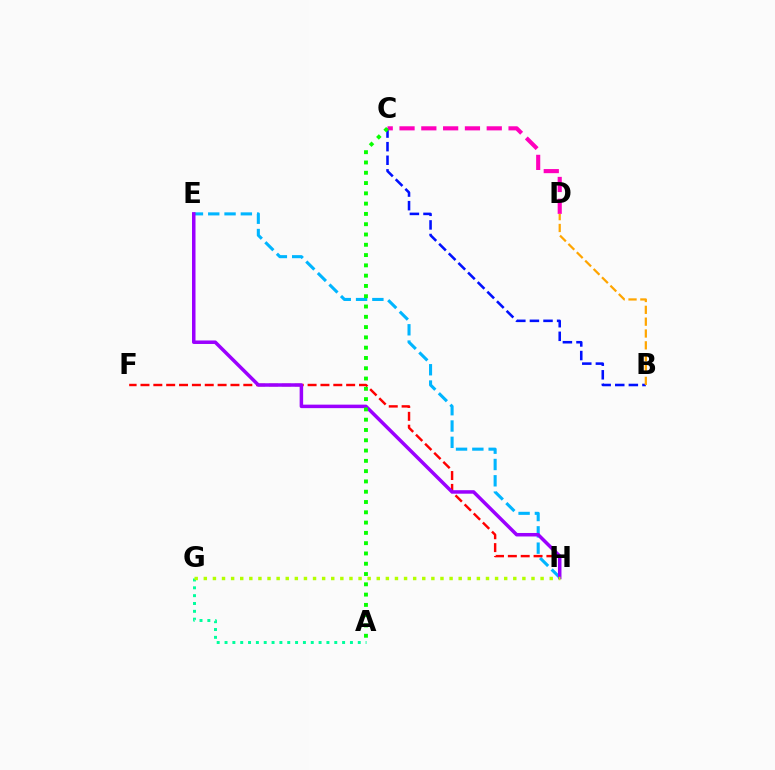{('A', 'G'): [{'color': '#00ff9d', 'line_style': 'dotted', 'thickness': 2.13}], ('B', 'C'): [{'color': '#0010ff', 'line_style': 'dashed', 'thickness': 1.85}], ('E', 'H'): [{'color': '#00b5ff', 'line_style': 'dashed', 'thickness': 2.22}, {'color': '#9b00ff', 'line_style': 'solid', 'thickness': 2.52}], ('F', 'H'): [{'color': '#ff0000', 'line_style': 'dashed', 'thickness': 1.75}], ('C', 'D'): [{'color': '#ff00bd', 'line_style': 'dashed', 'thickness': 2.96}], ('G', 'H'): [{'color': '#b3ff00', 'line_style': 'dotted', 'thickness': 2.47}], ('B', 'D'): [{'color': '#ffa500', 'line_style': 'dashed', 'thickness': 1.61}], ('A', 'C'): [{'color': '#08ff00', 'line_style': 'dotted', 'thickness': 2.8}]}